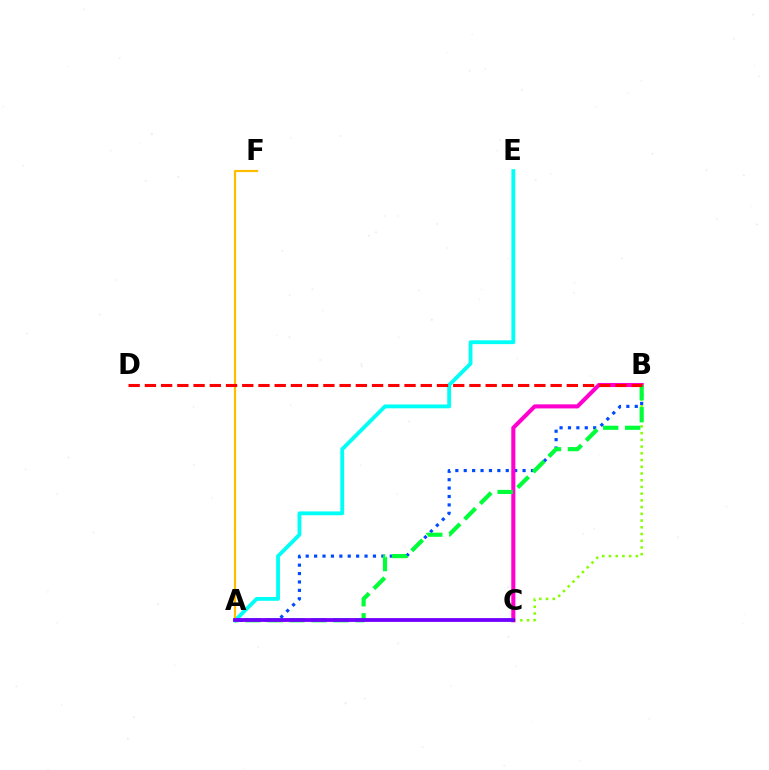{('B', 'C'): [{'color': '#84ff00', 'line_style': 'dotted', 'thickness': 1.83}, {'color': '#ff00cf', 'line_style': 'solid', 'thickness': 2.93}], ('A', 'B'): [{'color': '#004bff', 'line_style': 'dotted', 'thickness': 2.28}, {'color': '#00ff39', 'line_style': 'dashed', 'thickness': 2.99}], ('A', 'E'): [{'color': '#00fff6', 'line_style': 'solid', 'thickness': 2.76}], ('A', 'F'): [{'color': '#ffbd00', 'line_style': 'solid', 'thickness': 1.59}], ('A', 'C'): [{'color': '#7200ff', 'line_style': 'solid', 'thickness': 2.74}], ('B', 'D'): [{'color': '#ff0000', 'line_style': 'dashed', 'thickness': 2.2}]}